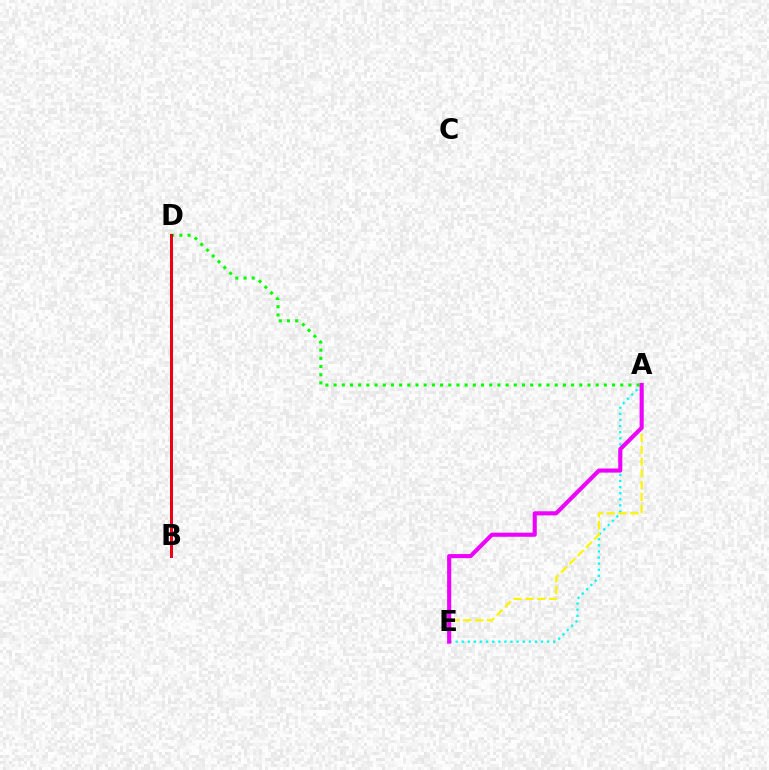{('A', 'E'): [{'color': '#00fff6', 'line_style': 'dotted', 'thickness': 1.66}, {'color': '#fcf500', 'line_style': 'dashed', 'thickness': 1.61}, {'color': '#ee00ff', 'line_style': 'solid', 'thickness': 2.95}], ('A', 'D'): [{'color': '#08ff00', 'line_style': 'dotted', 'thickness': 2.23}], ('B', 'D'): [{'color': '#0010ff', 'line_style': 'solid', 'thickness': 2.11}, {'color': '#ff0000', 'line_style': 'solid', 'thickness': 1.98}]}